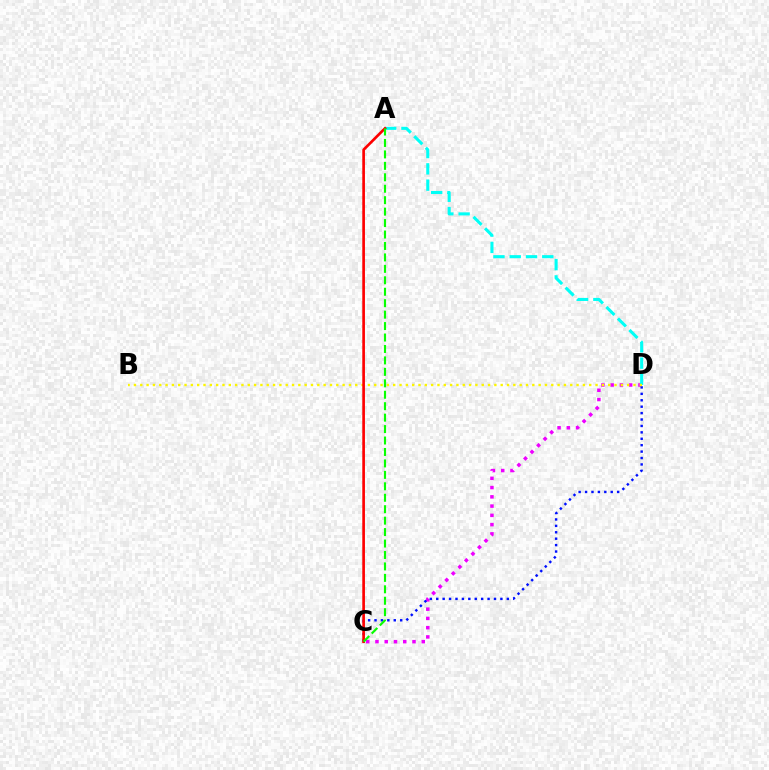{('C', 'D'): [{'color': '#ee00ff', 'line_style': 'dotted', 'thickness': 2.52}, {'color': '#0010ff', 'line_style': 'dotted', 'thickness': 1.74}], ('A', 'D'): [{'color': '#00fff6', 'line_style': 'dashed', 'thickness': 2.21}], ('B', 'D'): [{'color': '#fcf500', 'line_style': 'dotted', 'thickness': 1.72}], ('A', 'C'): [{'color': '#ff0000', 'line_style': 'solid', 'thickness': 1.92}, {'color': '#08ff00', 'line_style': 'dashed', 'thickness': 1.55}]}